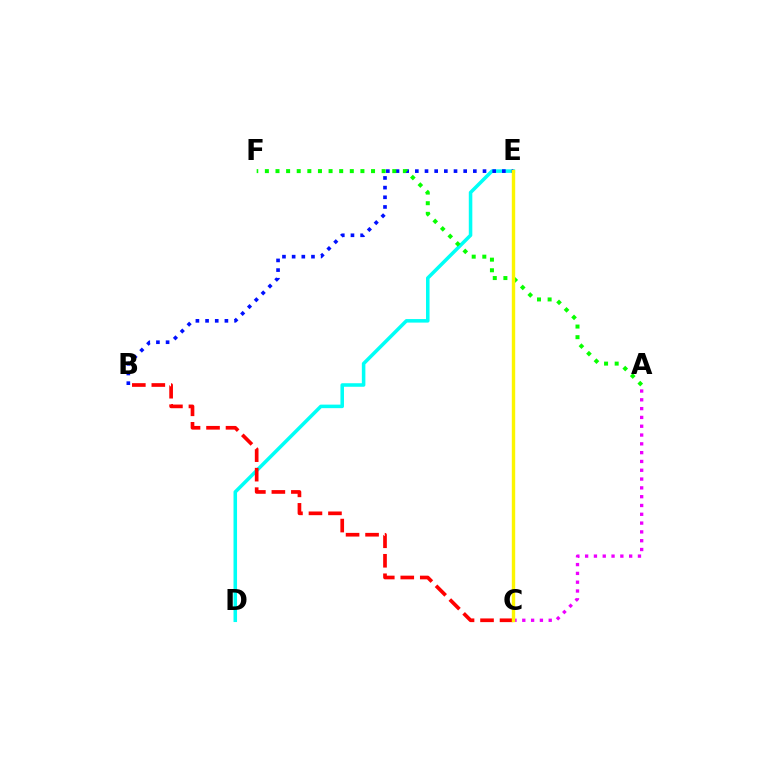{('D', 'E'): [{'color': '#00fff6', 'line_style': 'solid', 'thickness': 2.55}], ('B', 'E'): [{'color': '#0010ff', 'line_style': 'dotted', 'thickness': 2.63}], ('A', 'F'): [{'color': '#08ff00', 'line_style': 'dotted', 'thickness': 2.88}], ('A', 'C'): [{'color': '#ee00ff', 'line_style': 'dotted', 'thickness': 2.39}], ('B', 'C'): [{'color': '#ff0000', 'line_style': 'dashed', 'thickness': 2.65}], ('C', 'E'): [{'color': '#fcf500', 'line_style': 'solid', 'thickness': 2.45}]}